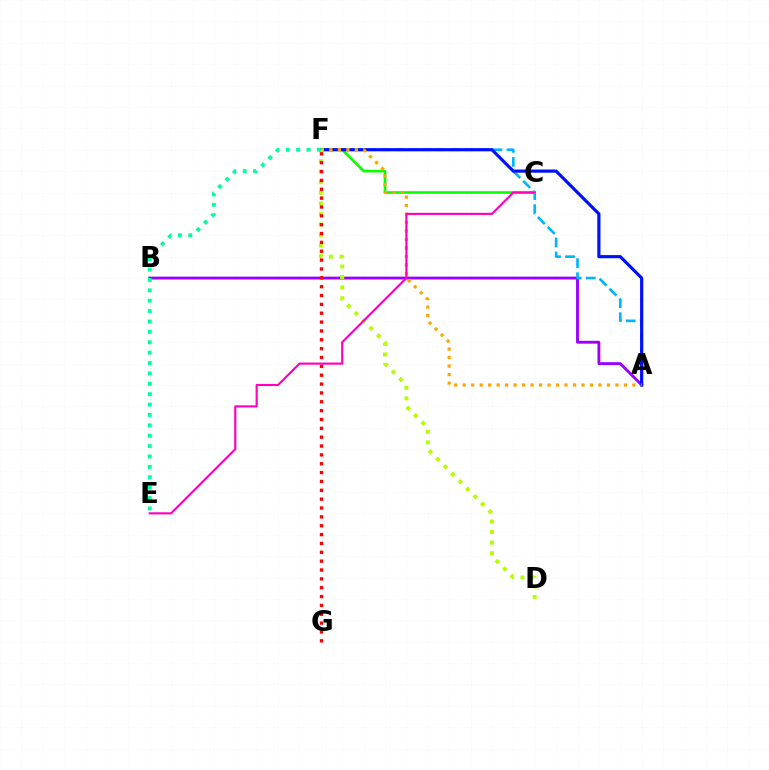{('A', 'B'): [{'color': '#9b00ff', 'line_style': 'solid', 'thickness': 2.06}], ('A', 'F'): [{'color': '#00b5ff', 'line_style': 'dashed', 'thickness': 1.91}, {'color': '#0010ff', 'line_style': 'solid', 'thickness': 2.29}, {'color': '#ffa500', 'line_style': 'dotted', 'thickness': 2.31}], ('C', 'F'): [{'color': '#08ff00', 'line_style': 'solid', 'thickness': 1.9}], ('D', 'F'): [{'color': '#b3ff00', 'line_style': 'dotted', 'thickness': 2.87}], ('F', 'G'): [{'color': '#ff0000', 'line_style': 'dotted', 'thickness': 2.41}], ('E', 'F'): [{'color': '#00ff9d', 'line_style': 'dotted', 'thickness': 2.82}], ('C', 'E'): [{'color': '#ff00bd', 'line_style': 'solid', 'thickness': 1.54}]}